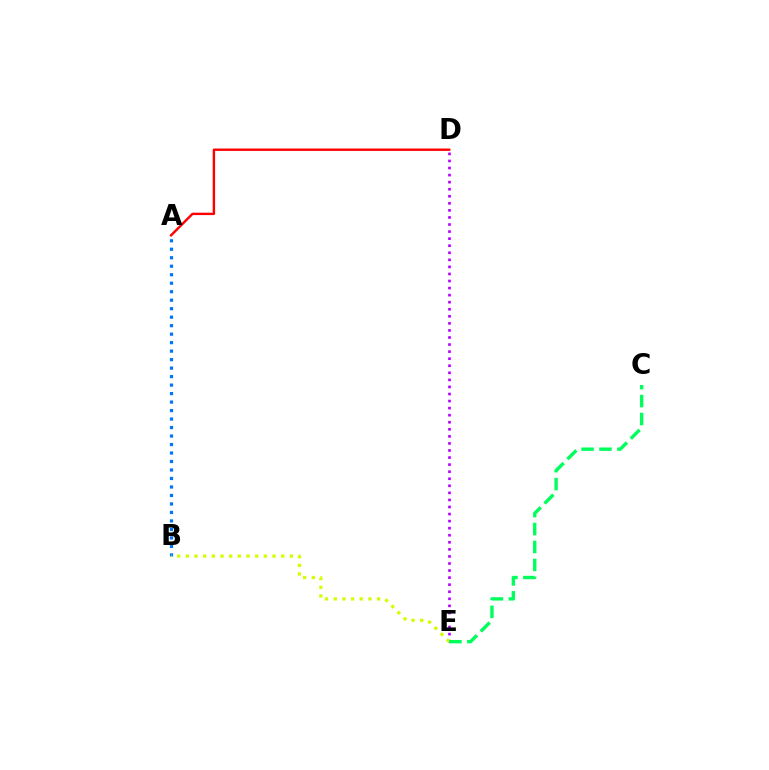{('D', 'E'): [{'color': '#b900ff', 'line_style': 'dotted', 'thickness': 1.92}], ('A', 'B'): [{'color': '#0074ff', 'line_style': 'dotted', 'thickness': 2.31}], ('A', 'D'): [{'color': '#ff0000', 'line_style': 'solid', 'thickness': 1.73}], ('B', 'E'): [{'color': '#d1ff00', 'line_style': 'dotted', 'thickness': 2.35}], ('C', 'E'): [{'color': '#00ff5c', 'line_style': 'dashed', 'thickness': 2.44}]}